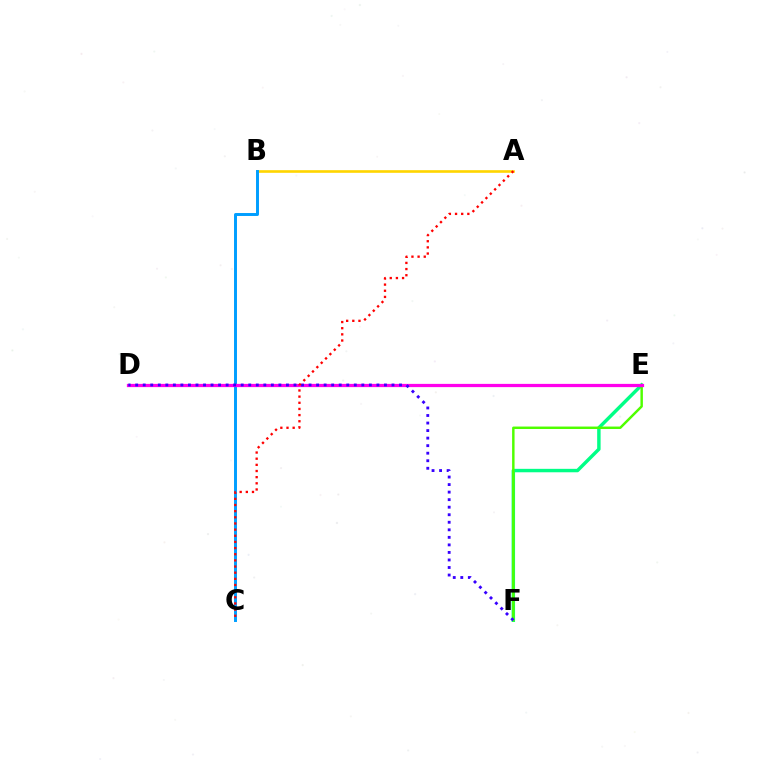{('E', 'F'): [{'color': '#00ff86', 'line_style': 'solid', 'thickness': 2.48}, {'color': '#4fff00', 'line_style': 'solid', 'thickness': 1.77}], ('A', 'B'): [{'color': '#ffd500', 'line_style': 'solid', 'thickness': 1.89}], ('B', 'C'): [{'color': '#009eff', 'line_style': 'solid', 'thickness': 2.13}], ('D', 'E'): [{'color': '#ff00ed', 'line_style': 'solid', 'thickness': 2.33}], ('D', 'F'): [{'color': '#3700ff', 'line_style': 'dotted', 'thickness': 2.05}], ('A', 'C'): [{'color': '#ff0000', 'line_style': 'dotted', 'thickness': 1.67}]}